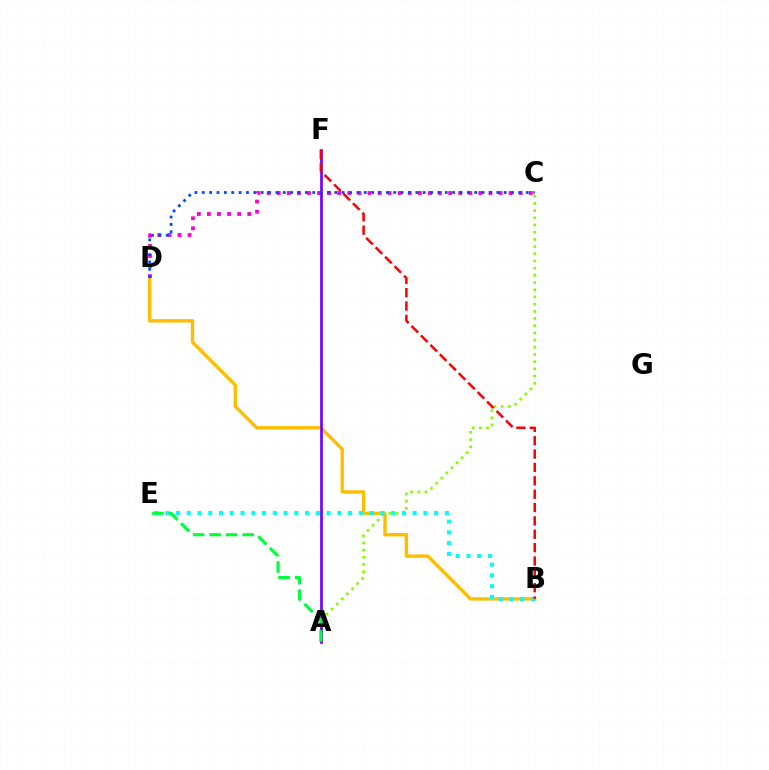{('A', 'C'): [{'color': '#84ff00', 'line_style': 'dotted', 'thickness': 1.95}], ('B', 'D'): [{'color': '#ffbd00', 'line_style': 'solid', 'thickness': 2.43}], ('C', 'D'): [{'color': '#ff00cf', 'line_style': 'dotted', 'thickness': 2.74}, {'color': '#004bff', 'line_style': 'dotted', 'thickness': 2.0}], ('A', 'F'): [{'color': '#7200ff', 'line_style': 'solid', 'thickness': 1.94}], ('B', 'E'): [{'color': '#00fff6', 'line_style': 'dotted', 'thickness': 2.92}], ('A', 'E'): [{'color': '#00ff39', 'line_style': 'dashed', 'thickness': 2.25}], ('B', 'F'): [{'color': '#ff0000', 'line_style': 'dashed', 'thickness': 1.82}]}